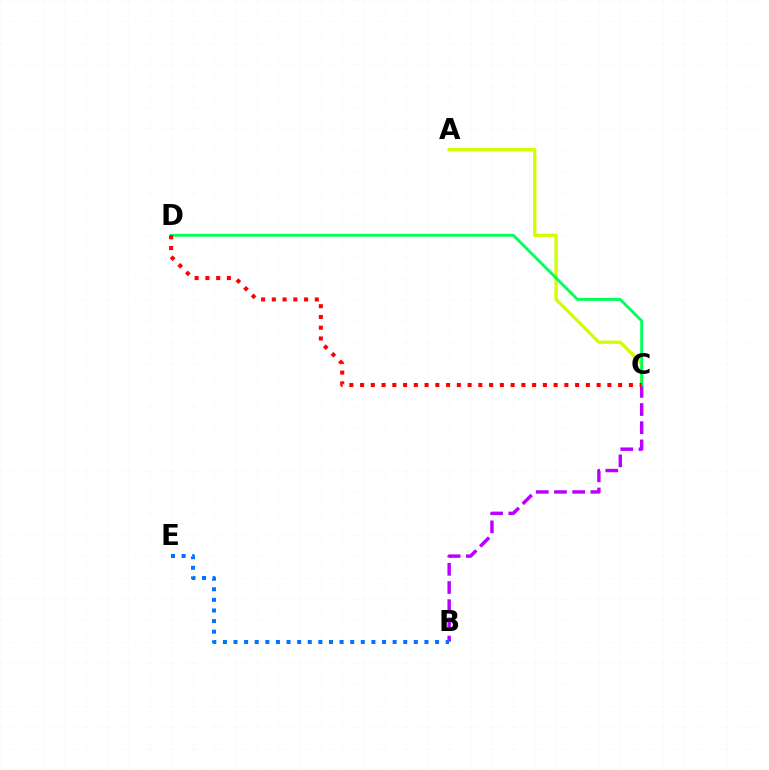{('A', 'C'): [{'color': '#d1ff00', 'line_style': 'solid', 'thickness': 2.4}], ('B', 'C'): [{'color': '#b900ff', 'line_style': 'dashed', 'thickness': 2.47}], ('C', 'D'): [{'color': '#00ff5c', 'line_style': 'solid', 'thickness': 2.05}, {'color': '#ff0000', 'line_style': 'dotted', 'thickness': 2.92}], ('B', 'E'): [{'color': '#0074ff', 'line_style': 'dotted', 'thickness': 2.88}]}